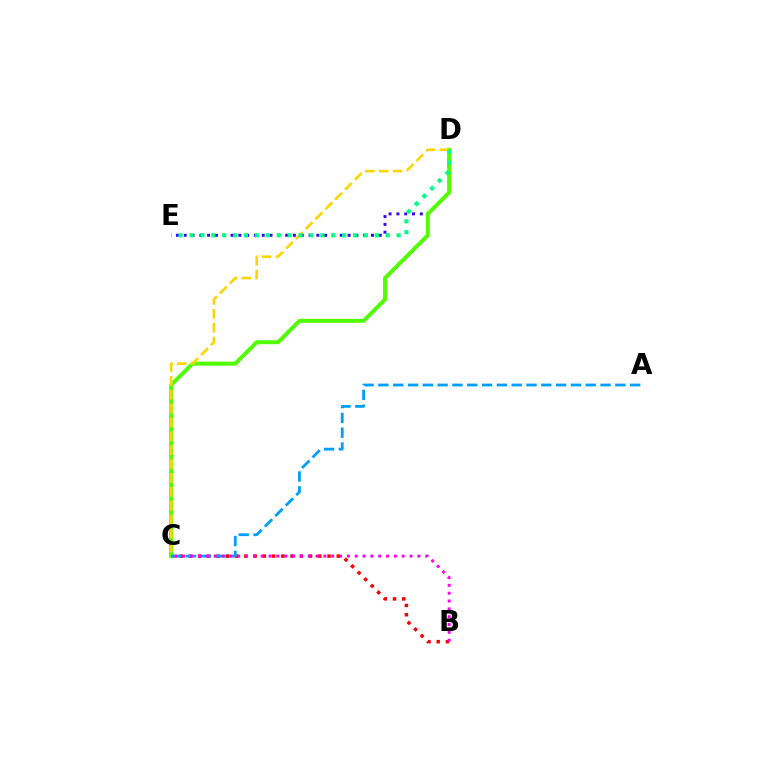{('D', 'E'): [{'color': '#3700ff', 'line_style': 'dotted', 'thickness': 2.12}, {'color': '#00ff86', 'line_style': 'dotted', 'thickness': 2.96}], ('B', 'C'): [{'color': '#ff0000', 'line_style': 'dotted', 'thickness': 2.51}, {'color': '#ff00ed', 'line_style': 'dotted', 'thickness': 2.13}], ('C', 'D'): [{'color': '#4fff00', 'line_style': 'solid', 'thickness': 2.84}, {'color': '#ffd500', 'line_style': 'dashed', 'thickness': 1.89}], ('A', 'C'): [{'color': '#009eff', 'line_style': 'dashed', 'thickness': 2.01}]}